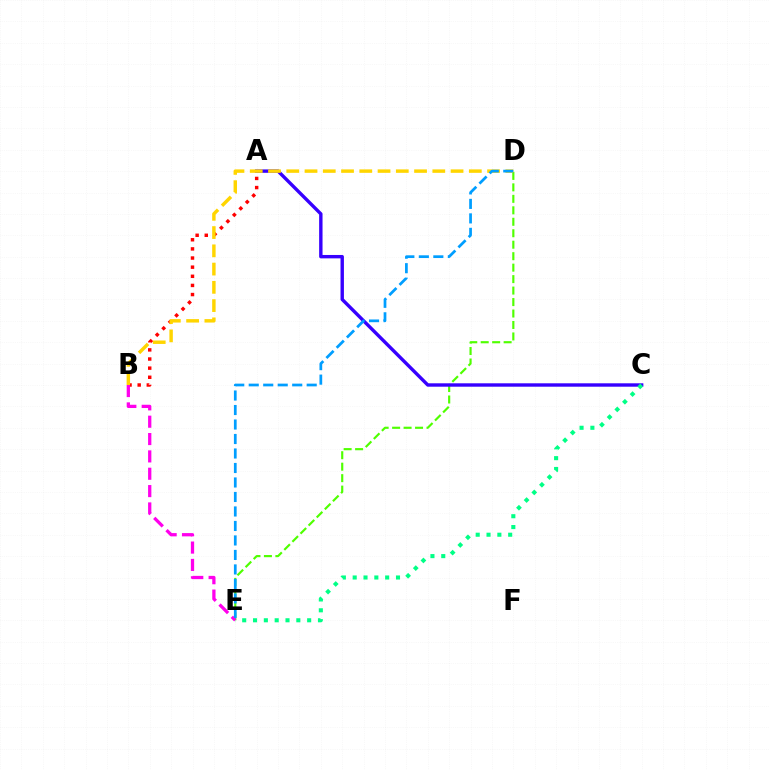{('D', 'E'): [{'color': '#4fff00', 'line_style': 'dashed', 'thickness': 1.56}, {'color': '#009eff', 'line_style': 'dashed', 'thickness': 1.97}], ('A', 'B'): [{'color': '#ff0000', 'line_style': 'dotted', 'thickness': 2.48}], ('B', 'E'): [{'color': '#ff00ed', 'line_style': 'dashed', 'thickness': 2.36}], ('A', 'C'): [{'color': '#3700ff', 'line_style': 'solid', 'thickness': 2.44}], ('B', 'D'): [{'color': '#ffd500', 'line_style': 'dashed', 'thickness': 2.48}], ('C', 'E'): [{'color': '#00ff86', 'line_style': 'dotted', 'thickness': 2.94}]}